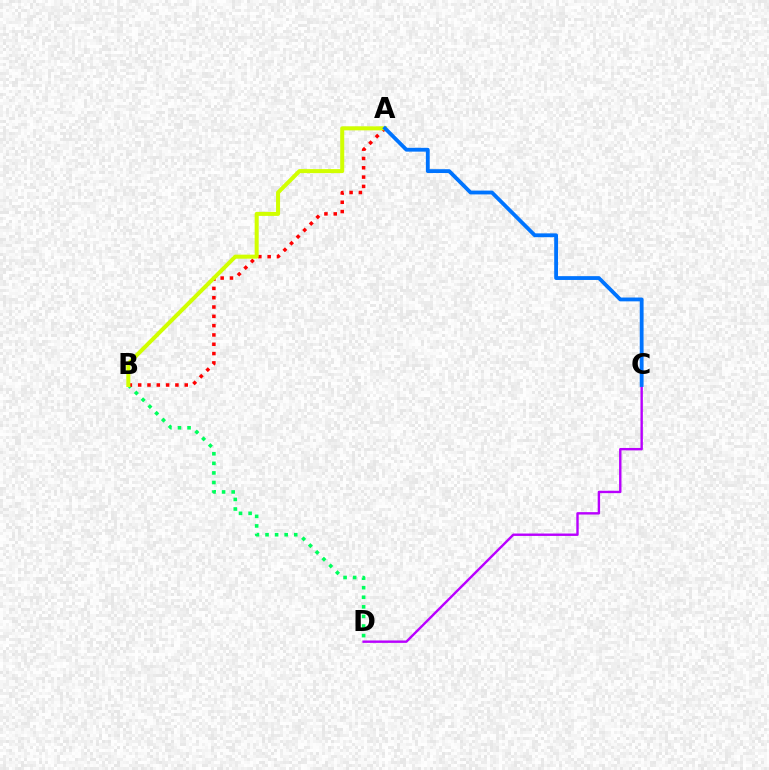{('B', 'D'): [{'color': '#00ff5c', 'line_style': 'dotted', 'thickness': 2.6}], ('A', 'B'): [{'color': '#ff0000', 'line_style': 'dotted', 'thickness': 2.53}, {'color': '#d1ff00', 'line_style': 'solid', 'thickness': 2.89}], ('C', 'D'): [{'color': '#b900ff', 'line_style': 'solid', 'thickness': 1.73}], ('A', 'C'): [{'color': '#0074ff', 'line_style': 'solid', 'thickness': 2.75}]}